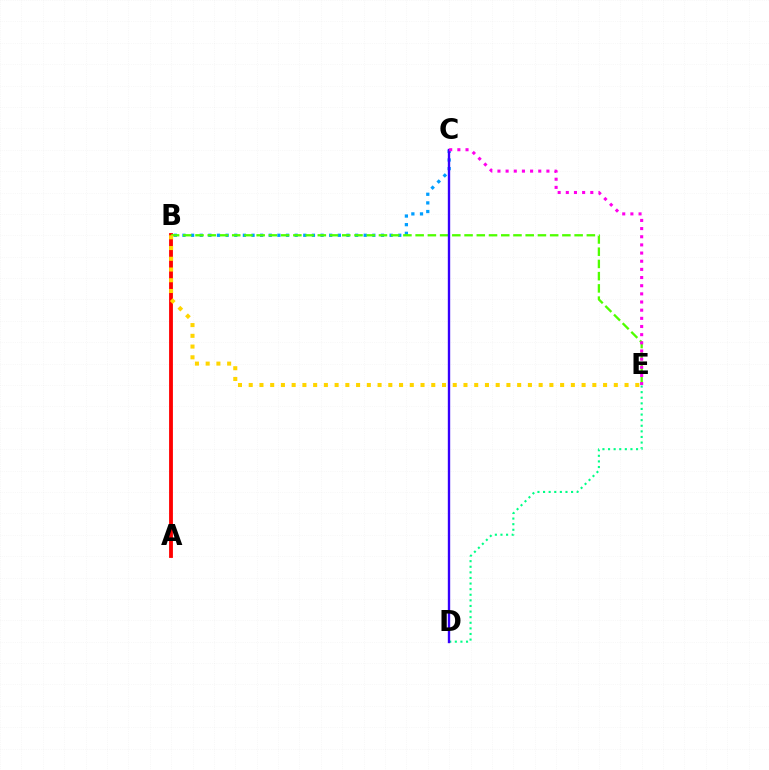{('B', 'C'): [{'color': '#009eff', 'line_style': 'dotted', 'thickness': 2.34}], ('A', 'B'): [{'color': '#ff0000', 'line_style': 'solid', 'thickness': 2.75}], ('D', 'E'): [{'color': '#00ff86', 'line_style': 'dotted', 'thickness': 1.52}], ('B', 'E'): [{'color': '#4fff00', 'line_style': 'dashed', 'thickness': 1.66}, {'color': '#ffd500', 'line_style': 'dotted', 'thickness': 2.92}], ('C', 'D'): [{'color': '#3700ff', 'line_style': 'solid', 'thickness': 1.7}], ('C', 'E'): [{'color': '#ff00ed', 'line_style': 'dotted', 'thickness': 2.22}]}